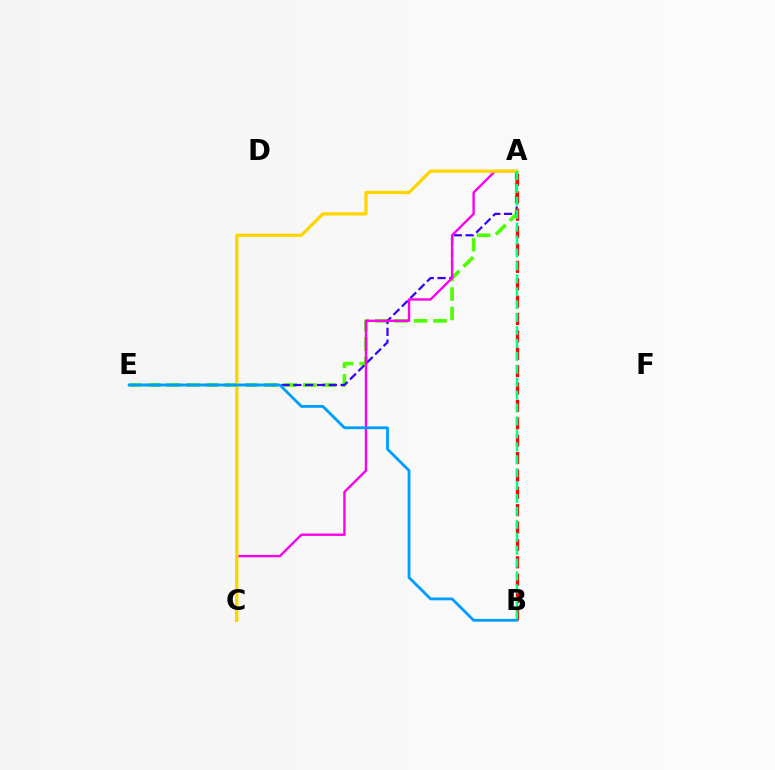{('A', 'E'): [{'color': '#4fff00', 'line_style': 'dashed', 'thickness': 2.64}, {'color': '#3700ff', 'line_style': 'dashed', 'thickness': 1.6}], ('A', 'C'): [{'color': '#ff00ed', 'line_style': 'solid', 'thickness': 1.71}, {'color': '#ffd500', 'line_style': 'solid', 'thickness': 2.35}], ('A', 'B'): [{'color': '#ff0000', 'line_style': 'dashed', 'thickness': 2.36}, {'color': '#00ff86', 'line_style': 'dashed', 'thickness': 1.76}], ('B', 'E'): [{'color': '#009eff', 'line_style': 'solid', 'thickness': 2.03}]}